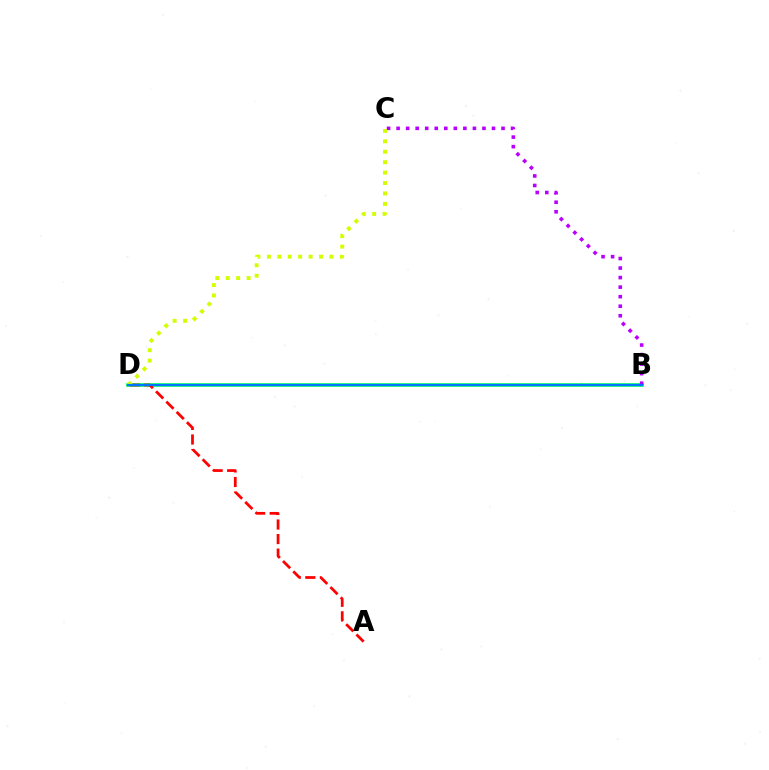{('B', 'D'): [{'color': '#00ff5c', 'line_style': 'solid', 'thickness': 2.62}, {'color': '#0074ff', 'line_style': 'solid', 'thickness': 1.57}], ('A', 'D'): [{'color': '#ff0000', 'line_style': 'dashed', 'thickness': 1.98}], ('B', 'C'): [{'color': '#b900ff', 'line_style': 'dotted', 'thickness': 2.59}], ('C', 'D'): [{'color': '#d1ff00', 'line_style': 'dotted', 'thickness': 2.83}]}